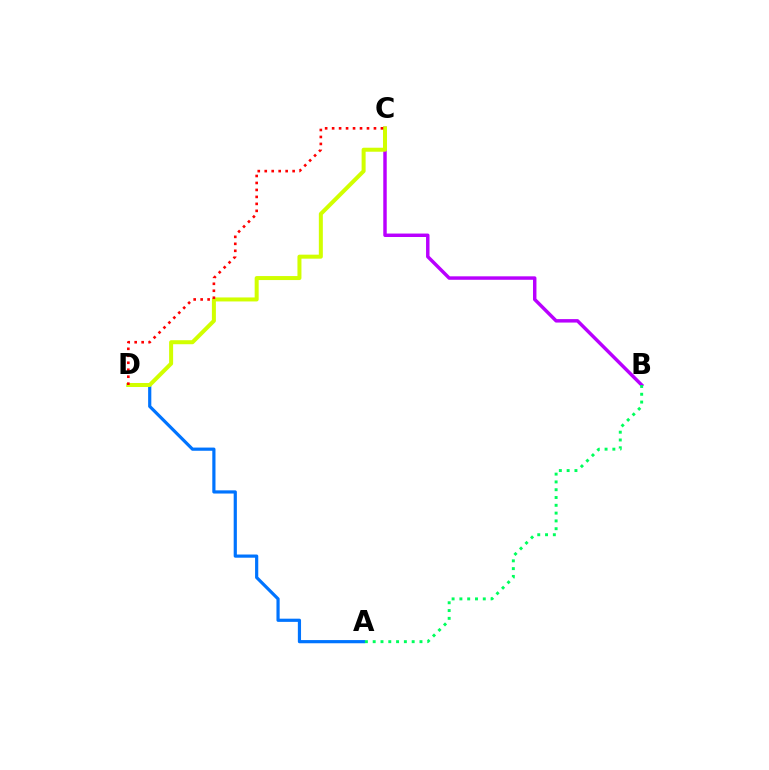{('A', 'D'): [{'color': '#0074ff', 'line_style': 'solid', 'thickness': 2.3}], ('B', 'C'): [{'color': '#b900ff', 'line_style': 'solid', 'thickness': 2.49}], ('C', 'D'): [{'color': '#d1ff00', 'line_style': 'solid', 'thickness': 2.88}, {'color': '#ff0000', 'line_style': 'dotted', 'thickness': 1.89}], ('A', 'B'): [{'color': '#00ff5c', 'line_style': 'dotted', 'thickness': 2.12}]}